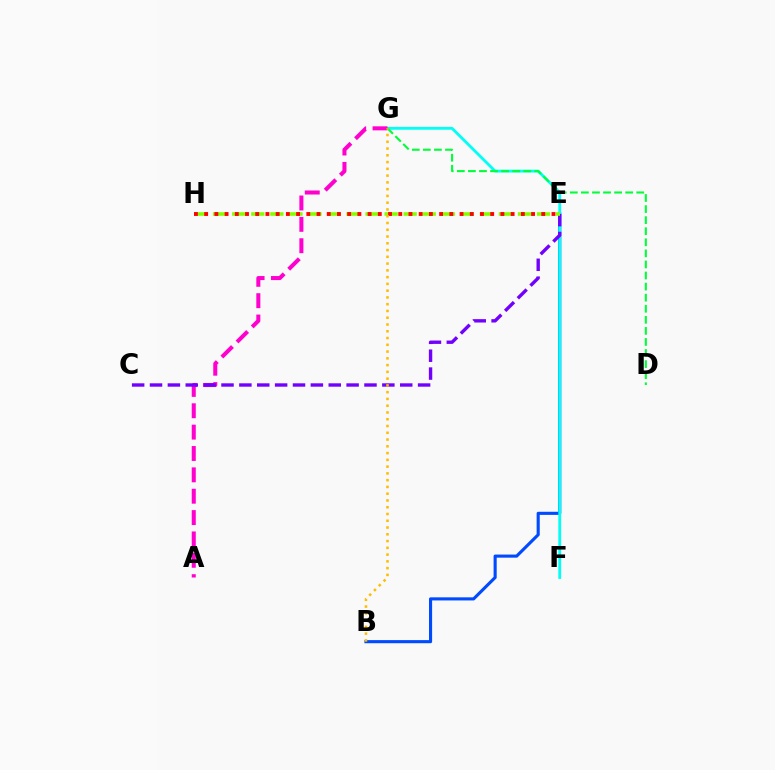{('B', 'E'): [{'color': '#004bff', 'line_style': 'solid', 'thickness': 2.24}], ('F', 'G'): [{'color': '#00fff6', 'line_style': 'solid', 'thickness': 2.03}], ('A', 'G'): [{'color': '#ff00cf', 'line_style': 'dashed', 'thickness': 2.9}], ('C', 'E'): [{'color': '#7200ff', 'line_style': 'dashed', 'thickness': 2.43}], ('E', 'H'): [{'color': '#84ff00', 'line_style': 'dashed', 'thickness': 2.59}, {'color': '#ff0000', 'line_style': 'dotted', 'thickness': 2.78}], ('D', 'G'): [{'color': '#00ff39', 'line_style': 'dashed', 'thickness': 1.5}], ('B', 'G'): [{'color': '#ffbd00', 'line_style': 'dotted', 'thickness': 1.84}]}